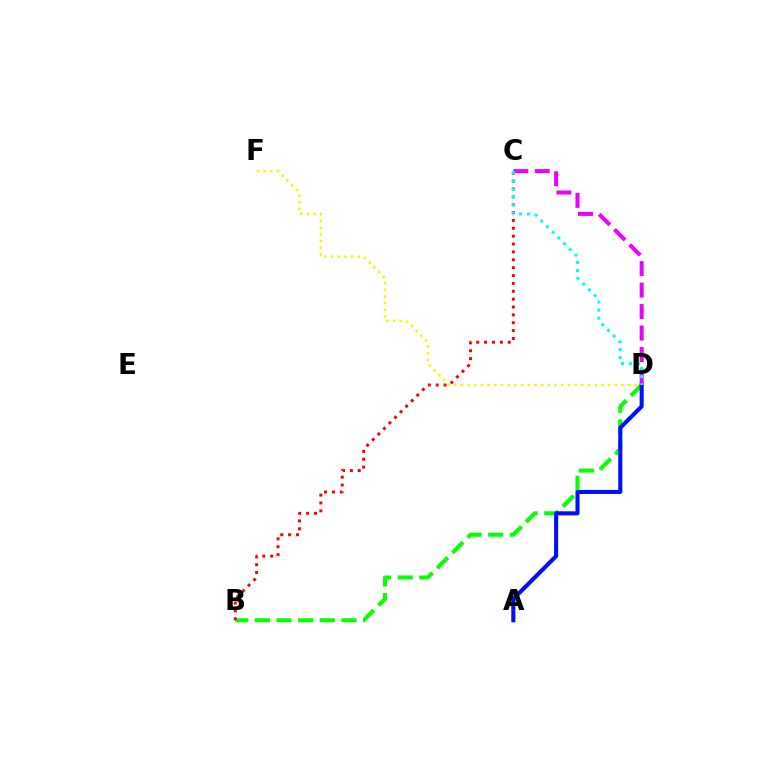{('B', 'D'): [{'color': '#08ff00', 'line_style': 'dashed', 'thickness': 2.94}], ('D', 'F'): [{'color': '#fcf500', 'line_style': 'dotted', 'thickness': 1.82}], ('A', 'D'): [{'color': '#0010ff', 'line_style': 'solid', 'thickness': 2.93}], ('B', 'C'): [{'color': '#ff0000', 'line_style': 'dotted', 'thickness': 2.14}], ('C', 'D'): [{'color': '#ee00ff', 'line_style': 'dashed', 'thickness': 2.92}, {'color': '#00fff6', 'line_style': 'dotted', 'thickness': 2.19}]}